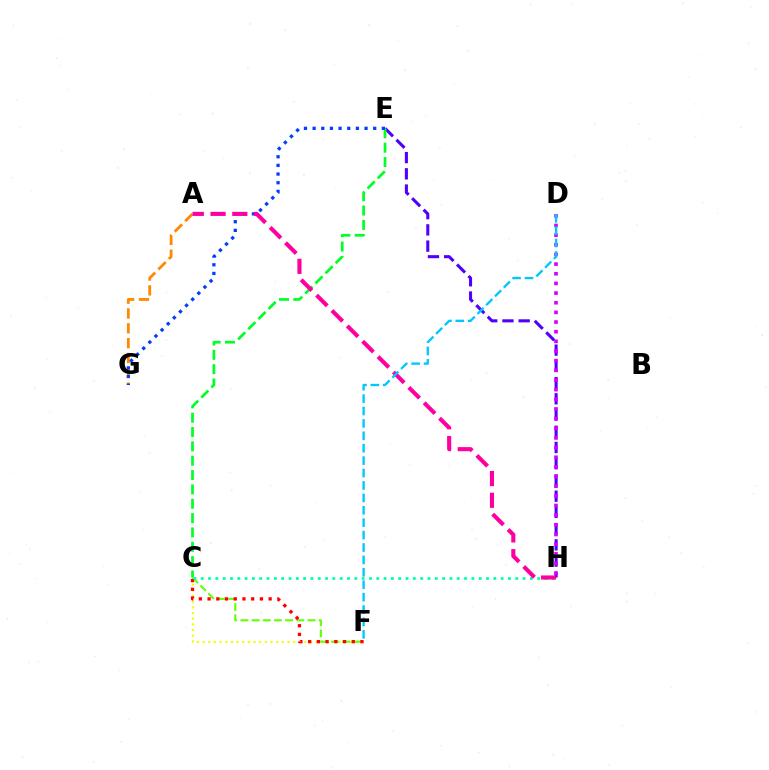{('A', 'G'): [{'color': '#ff8800', 'line_style': 'dashed', 'thickness': 2.02}], ('E', 'H'): [{'color': '#4f00ff', 'line_style': 'dashed', 'thickness': 2.2}], ('C', 'E'): [{'color': '#00ff27', 'line_style': 'dashed', 'thickness': 1.95}], ('C', 'F'): [{'color': '#eeff00', 'line_style': 'dotted', 'thickness': 1.54}, {'color': '#66ff00', 'line_style': 'dashed', 'thickness': 1.52}, {'color': '#ff0000', 'line_style': 'dotted', 'thickness': 2.37}], ('E', 'G'): [{'color': '#003fff', 'line_style': 'dotted', 'thickness': 2.35}], ('D', 'H'): [{'color': '#d600ff', 'line_style': 'dotted', 'thickness': 2.62}], ('C', 'H'): [{'color': '#00ffaf', 'line_style': 'dotted', 'thickness': 1.99}], ('A', 'H'): [{'color': '#ff00a0', 'line_style': 'dashed', 'thickness': 2.95}], ('D', 'F'): [{'color': '#00c7ff', 'line_style': 'dashed', 'thickness': 1.69}]}